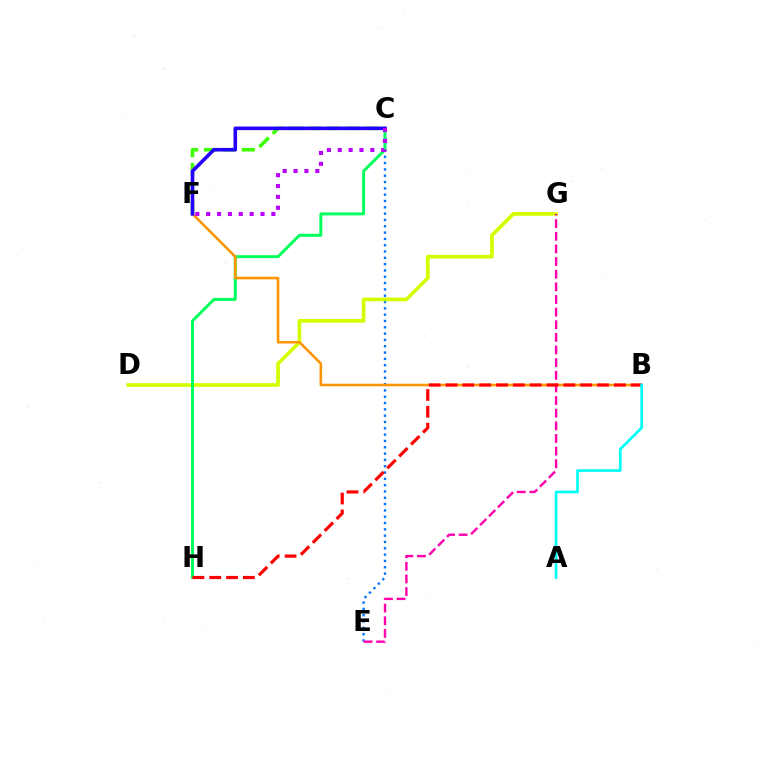{('C', 'F'): [{'color': '#3dff00', 'line_style': 'dashed', 'thickness': 2.57}, {'color': '#2500ff', 'line_style': 'solid', 'thickness': 2.59}, {'color': '#b900ff', 'line_style': 'dotted', 'thickness': 2.95}], ('C', 'E'): [{'color': '#0074ff', 'line_style': 'dotted', 'thickness': 1.72}], ('D', 'G'): [{'color': '#d1ff00', 'line_style': 'solid', 'thickness': 2.65}], ('C', 'H'): [{'color': '#00ff5c', 'line_style': 'solid', 'thickness': 2.12}], ('B', 'F'): [{'color': '#ff9400', 'line_style': 'solid', 'thickness': 1.85}], ('E', 'G'): [{'color': '#ff00ac', 'line_style': 'dashed', 'thickness': 1.72}], ('B', 'H'): [{'color': '#ff0000', 'line_style': 'dashed', 'thickness': 2.29}], ('A', 'B'): [{'color': '#00fff6', 'line_style': 'solid', 'thickness': 1.94}]}